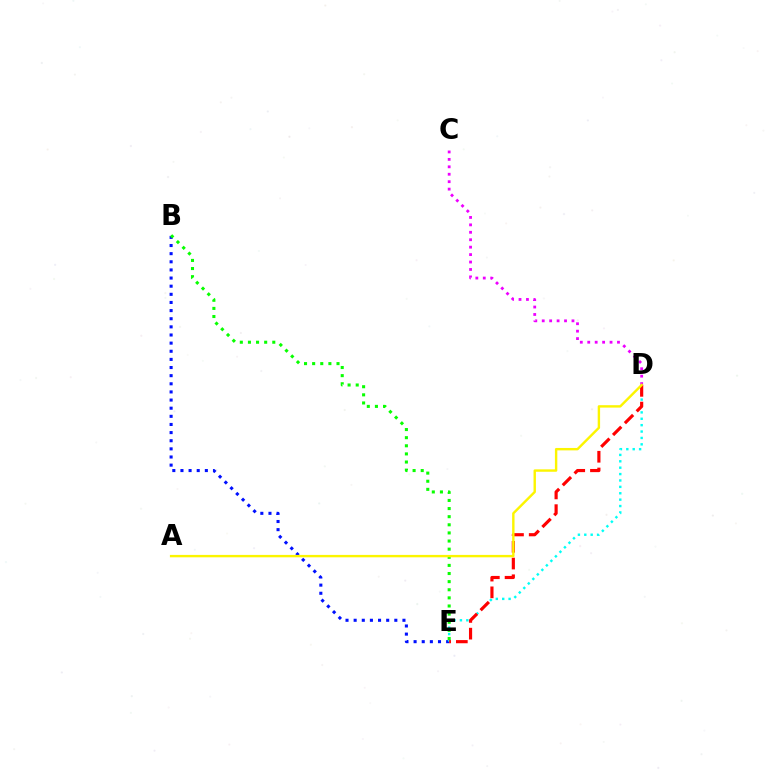{('B', 'E'): [{'color': '#0010ff', 'line_style': 'dotted', 'thickness': 2.21}, {'color': '#08ff00', 'line_style': 'dotted', 'thickness': 2.21}], ('C', 'D'): [{'color': '#ee00ff', 'line_style': 'dotted', 'thickness': 2.02}], ('D', 'E'): [{'color': '#00fff6', 'line_style': 'dotted', 'thickness': 1.74}, {'color': '#ff0000', 'line_style': 'dashed', 'thickness': 2.27}], ('A', 'D'): [{'color': '#fcf500', 'line_style': 'solid', 'thickness': 1.73}]}